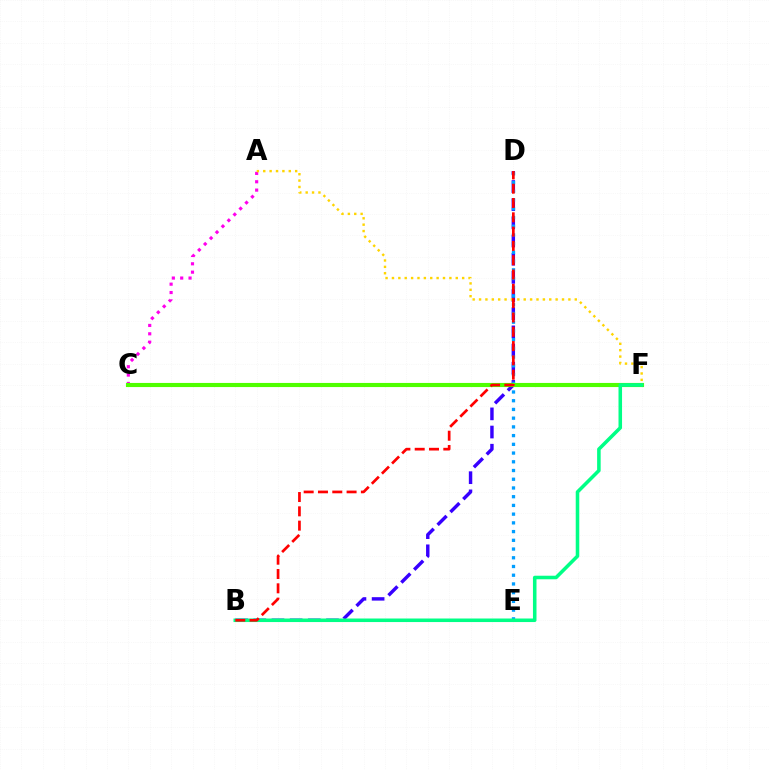{('B', 'D'): [{'color': '#3700ff', 'line_style': 'dashed', 'thickness': 2.47}, {'color': '#ff0000', 'line_style': 'dashed', 'thickness': 1.94}], ('A', 'C'): [{'color': '#ff00ed', 'line_style': 'dotted', 'thickness': 2.27}], ('D', 'E'): [{'color': '#009eff', 'line_style': 'dotted', 'thickness': 2.37}], ('A', 'F'): [{'color': '#ffd500', 'line_style': 'dotted', 'thickness': 1.73}], ('C', 'F'): [{'color': '#4fff00', 'line_style': 'solid', 'thickness': 2.96}], ('B', 'F'): [{'color': '#00ff86', 'line_style': 'solid', 'thickness': 2.55}]}